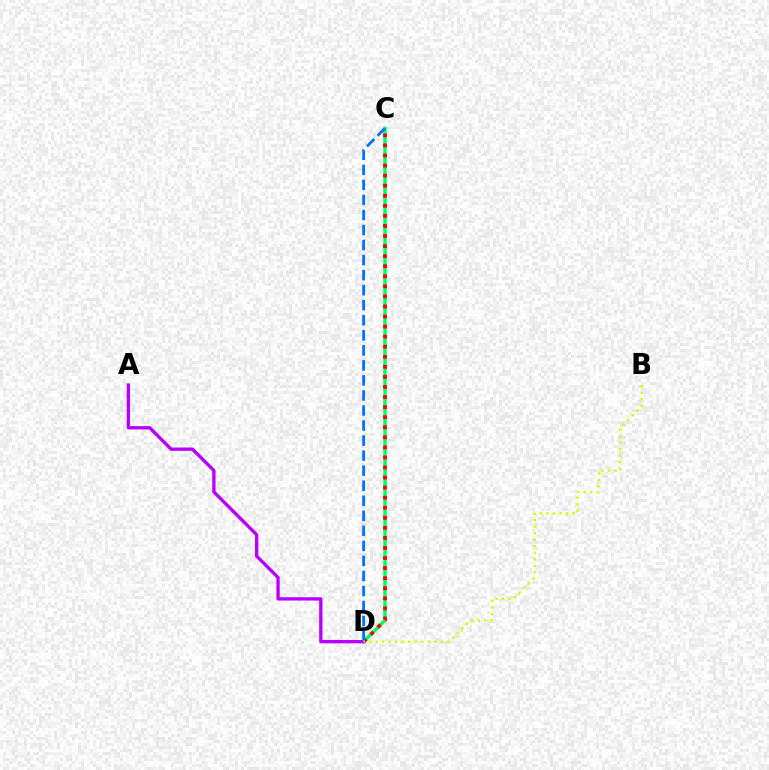{('C', 'D'): [{'color': '#00ff5c', 'line_style': 'solid', 'thickness': 2.48}, {'color': '#ff0000', 'line_style': 'dotted', 'thickness': 2.73}, {'color': '#0074ff', 'line_style': 'dashed', 'thickness': 2.04}], ('A', 'D'): [{'color': '#b900ff', 'line_style': 'solid', 'thickness': 2.4}], ('B', 'D'): [{'color': '#d1ff00', 'line_style': 'dotted', 'thickness': 1.77}]}